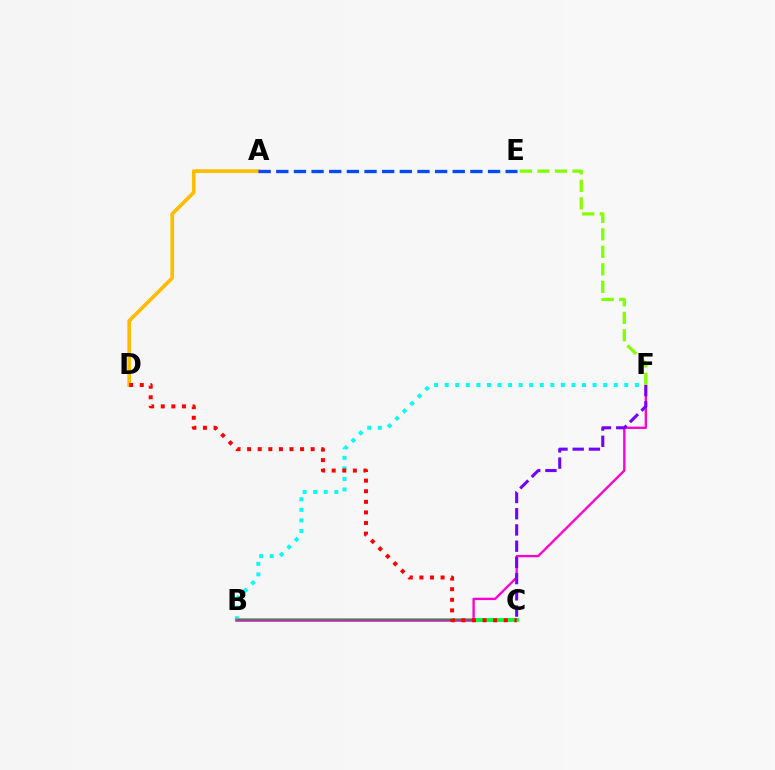{('B', 'F'): [{'color': '#00fff6', 'line_style': 'dotted', 'thickness': 2.87}, {'color': '#ff00cf', 'line_style': 'solid', 'thickness': 1.68}], ('B', 'C'): [{'color': '#00ff39', 'line_style': 'solid', 'thickness': 2.8}], ('E', 'F'): [{'color': '#84ff00', 'line_style': 'dashed', 'thickness': 2.38}], ('A', 'D'): [{'color': '#ffbd00', 'line_style': 'solid', 'thickness': 2.65}], ('A', 'E'): [{'color': '#004bff', 'line_style': 'dashed', 'thickness': 2.4}], ('C', 'F'): [{'color': '#7200ff', 'line_style': 'dashed', 'thickness': 2.2}], ('C', 'D'): [{'color': '#ff0000', 'line_style': 'dotted', 'thickness': 2.88}]}